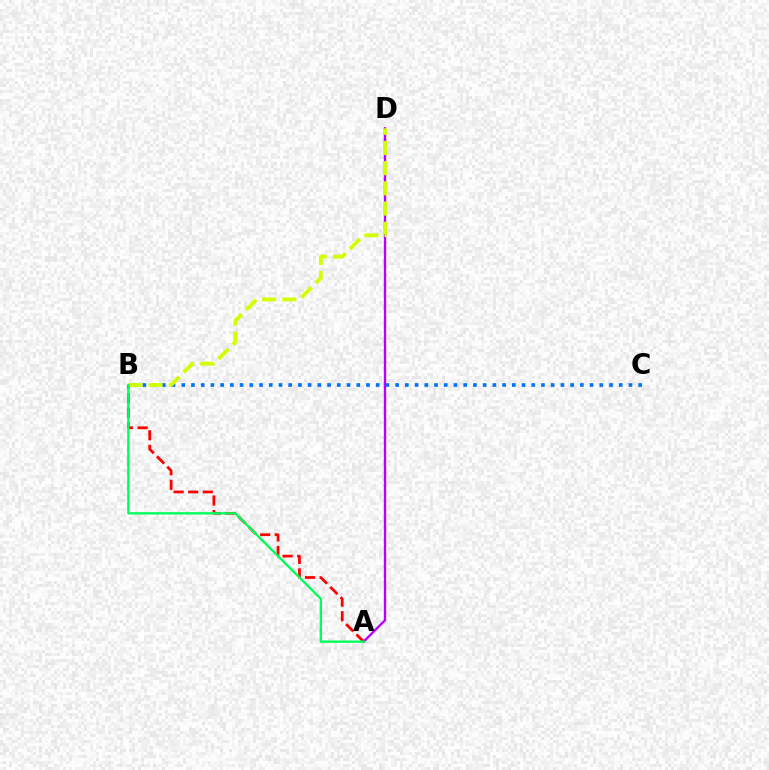{('A', 'B'): [{'color': '#ff0000', 'line_style': 'dashed', 'thickness': 1.98}, {'color': '#00ff5c', 'line_style': 'solid', 'thickness': 1.69}], ('B', 'C'): [{'color': '#0074ff', 'line_style': 'dotted', 'thickness': 2.64}], ('A', 'D'): [{'color': '#b900ff', 'line_style': 'solid', 'thickness': 1.68}], ('B', 'D'): [{'color': '#d1ff00', 'line_style': 'dashed', 'thickness': 2.74}]}